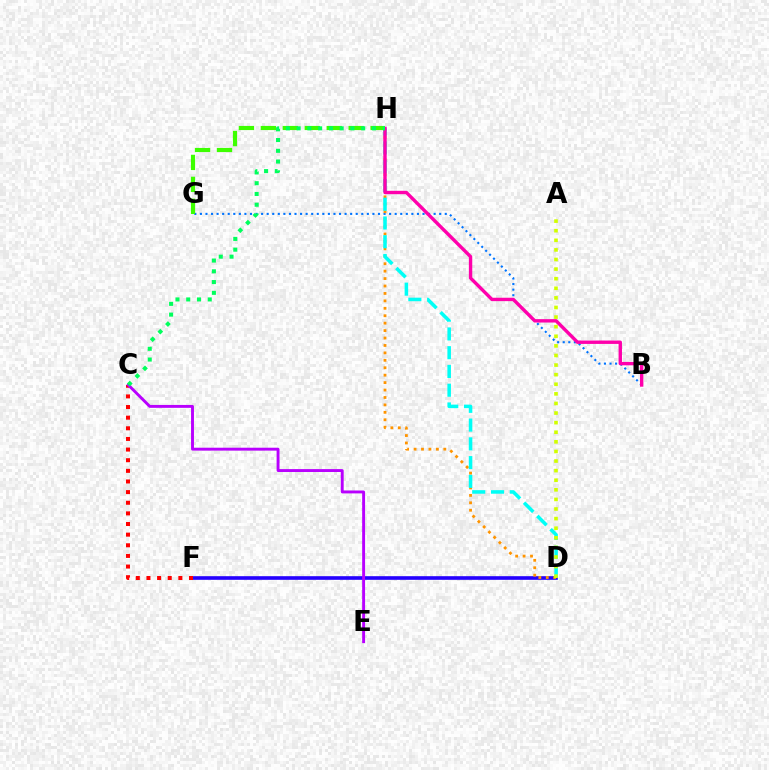{('B', 'G'): [{'color': '#0074ff', 'line_style': 'dotted', 'thickness': 1.51}], ('D', 'F'): [{'color': '#2500ff', 'line_style': 'solid', 'thickness': 2.61}], ('D', 'H'): [{'color': '#ff9400', 'line_style': 'dotted', 'thickness': 2.02}, {'color': '#00fff6', 'line_style': 'dashed', 'thickness': 2.55}], ('C', 'F'): [{'color': '#ff0000', 'line_style': 'dotted', 'thickness': 2.89}], ('B', 'H'): [{'color': '#ff00ac', 'line_style': 'solid', 'thickness': 2.44}], ('G', 'H'): [{'color': '#3dff00', 'line_style': 'dashed', 'thickness': 2.98}], ('C', 'E'): [{'color': '#b900ff', 'line_style': 'solid', 'thickness': 2.09}], ('C', 'H'): [{'color': '#00ff5c', 'line_style': 'dotted', 'thickness': 2.92}], ('A', 'D'): [{'color': '#d1ff00', 'line_style': 'dotted', 'thickness': 2.61}]}